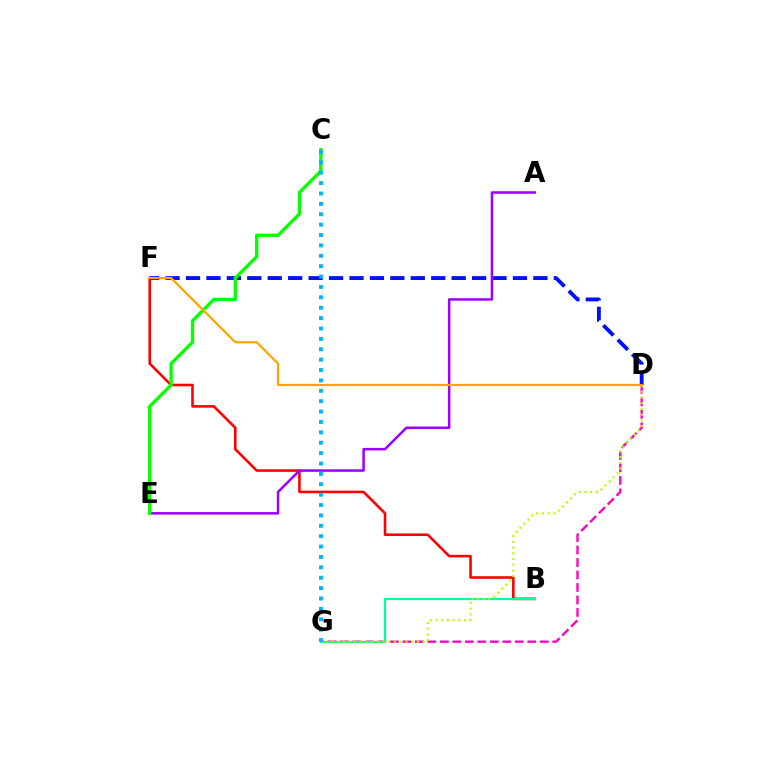{('B', 'F'): [{'color': '#ff0000', 'line_style': 'solid', 'thickness': 1.87}], ('D', 'G'): [{'color': '#ff00bd', 'line_style': 'dashed', 'thickness': 1.7}, {'color': '#b3ff00', 'line_style': 'dotted', 'thickness': 1.55}], ('B', 'G'): [{'color': '#00ff9d', 'line_style': 'solid', 'thickness': 1.56}], ('D', 'F'): [{'color': '#0010ff', 'line_style': 'dashed', 'thickness': 2.78}, {'color': '#ffa500', 'line_style': 'solid', 'thickness': 1.59}], ('A', 'E'): [{'color': '#9b00ff', 'line_style': 'solid', 'thickness': 1.81}], ('C', 'E'): [{'color': '#08ff00', 'line_style': 'solid', 'thickness': 2.4}], ('C', 'G'): [{'color': '#00b5ff', 'line_style': 'dotted', 'thickness': 2.82}]}